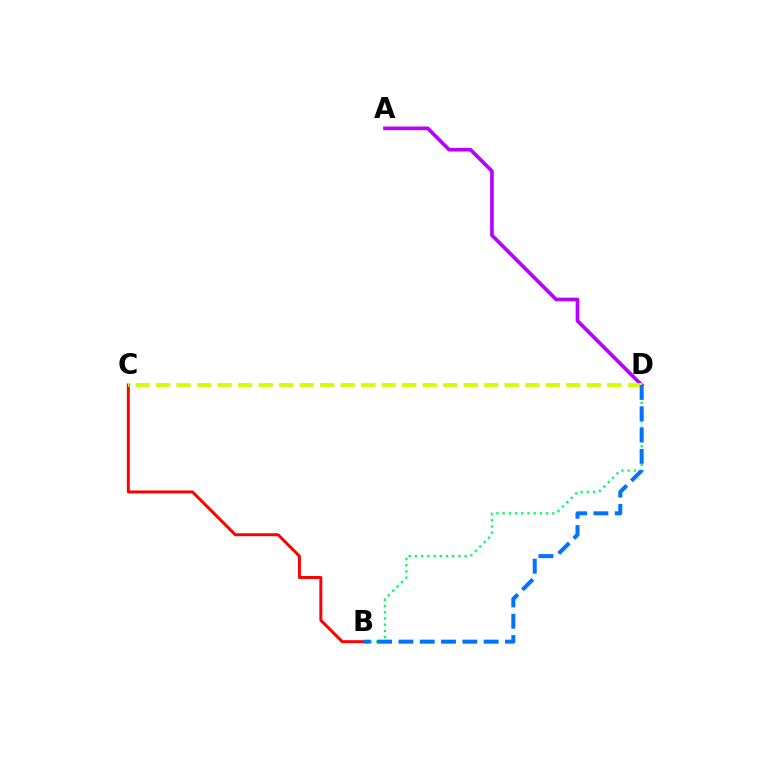{('B', 'D'): [{'color': '#00ff5c', 'line_style': 'dotted', 'thickness': 1.69}, {'color': '#0074ff', 'line_style': 'dashed', 'thickness': 2.89}], ('B', 'C'): [{'color': '#ff0000', 'line_style': 'solid', 'thickness': 2.13}], ('A', 'D'): [{'color': '#b900ff', 'line_style': 'solid', 'thickness': 2.64}], ('C', 'D'): [{'color': '#d1ff00', 'line_style': 'dashed', 'thickness': 2.79}]}